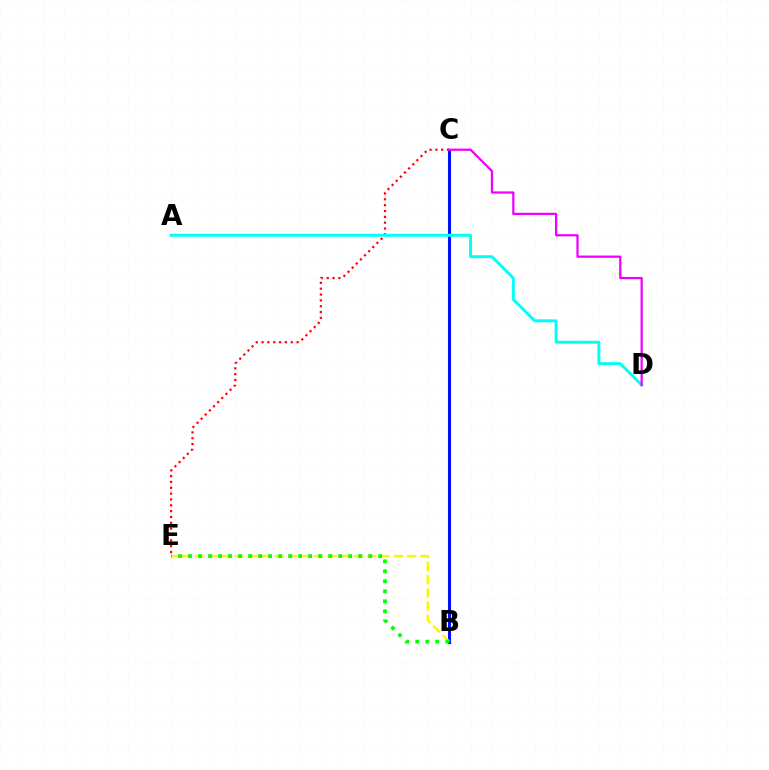{('B', 'C'): [{'color': '#0010ff', 'line_style': 'solid', 'thickness': 2.22}], ('C', 'E'): [{'color': '#ff0000', 'line_style': 'dotted', 'thickness': 1.59}], ('A', 'D'): [{'color': '#00fff6', 'line_style': 'solid', 'thickness': 2.11}], ('B', 'E'): [{'color': '#fcf500', 'line_style': 'dashed', 'thickness': 1.8}, {'color': '#08ff00', 'line_style': 'dotted', 'thickness': 2.72}], ('C', 'D'): [{'color': '#ee00ff', 'line_style': 'solid', 'thickness': 1.61}]}